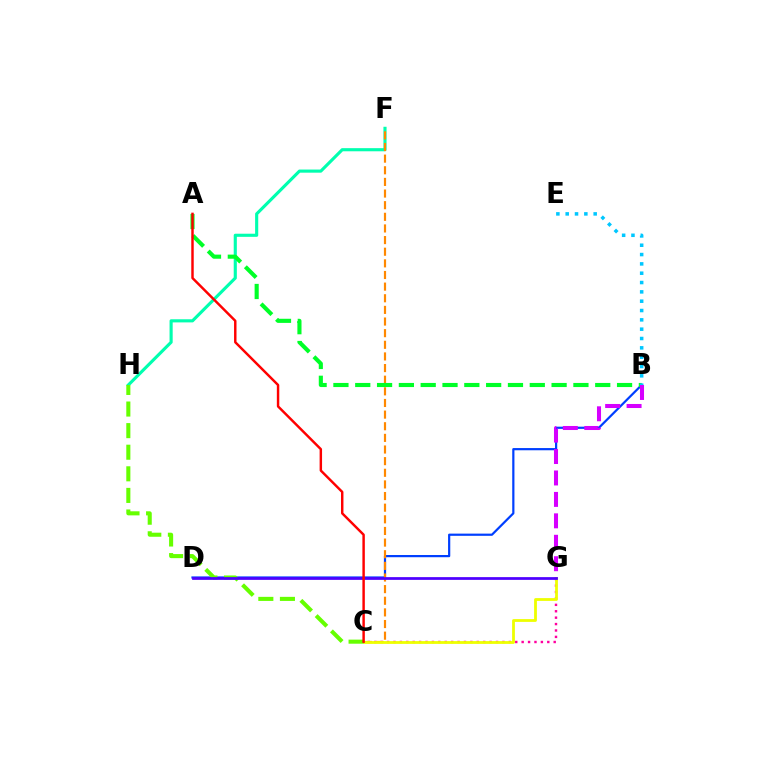{('F', 'H'): [{'color': '#00ffaf', 'line_style': 'solid', 'thickness': 2.25}], ('B', 'D'): [{'color': '#003fff', 'line_style': 'solid', 'thickness': 1.59}], ('C', 'G'): [{'color': '#ff00a0', 'line_style': 'dotted', 'thickness': 1.74}, {'color': '#eeff00', 'line_style': 'solid', 'thickness': 2.01}], ('C', 'F'): [{'color': '#ff8800', 'line_style': 'dashed', 'thickness': 1.58}], ('A', 'B'): [{'color': '#00ff27', 'line_style': 'dashed', 'thickness': 2.96}], ('B', 'G'): [{'color': '#d600ff', 'line_style': 'dashed', 'thickness': 2.91}], ('C', 'H'): [{'color': '#66ff00', 'line_style': 'dashed', 'thickness': 2.93}], ('D', 'G'): [{'color': '#4f00ff', 'line_style': 'solid', 'thickness': 1.98}], ('B', 'E'): [{'color': '#00c7ff', 'line_style': 'dotted', 'thickness': 2.53}], ('A', 'C'): [{'color': '#ff0000', 'line_style': 'solid', 'thickness': 1.76}]}